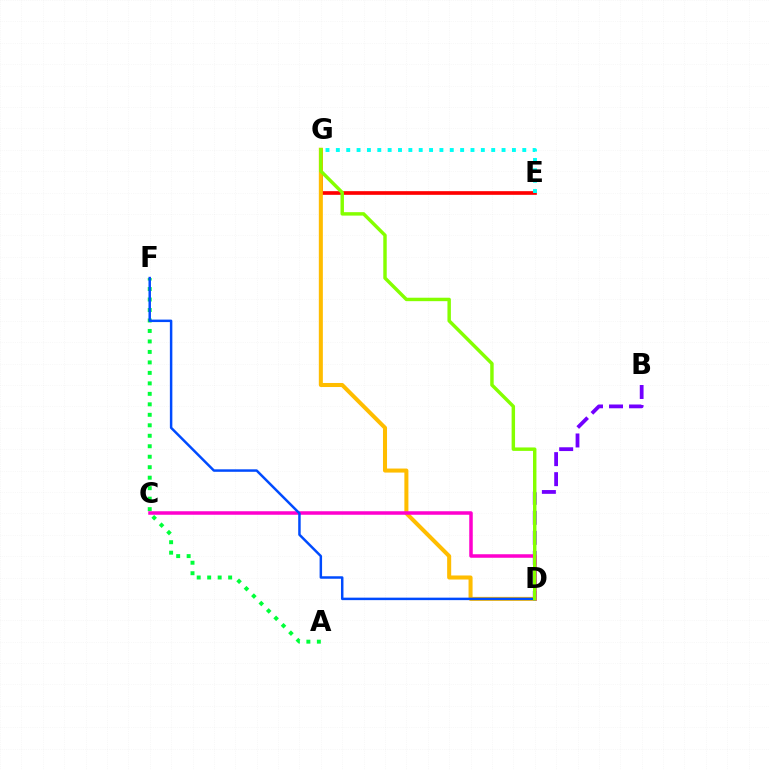{('E', 'G'): [{'color': '#ff0000', 'line_style': 'solid', 'thickness': 2.64}, {'color': '#00fff6', 'line_style': 'dotted', 'thickness': 2.81}], ('B', 'D'): [{'color': '#7200ff', 'line_style': 'dashed', 'thickness': 2.72}], ('A', 'F'): [{'color': '#00ff39', 'line_style': 'dotted', 'thickness': 2.85}], ('D', 'G'): [{'color': '#ffbd00', 'line_style': 'solid', 'thickness': 2.91}, {'color': '#84ff00', 'line_style': 'solid', 'thickness': 2.48}], ('C', 'D'): [{'color': '#ff00cf', 'line_style': 'solid', 'thickness': 2.53}], ('D', 'F'): [{'color': '#004bff', 'line_style': 'solid', 'thickness': 1.79}]}